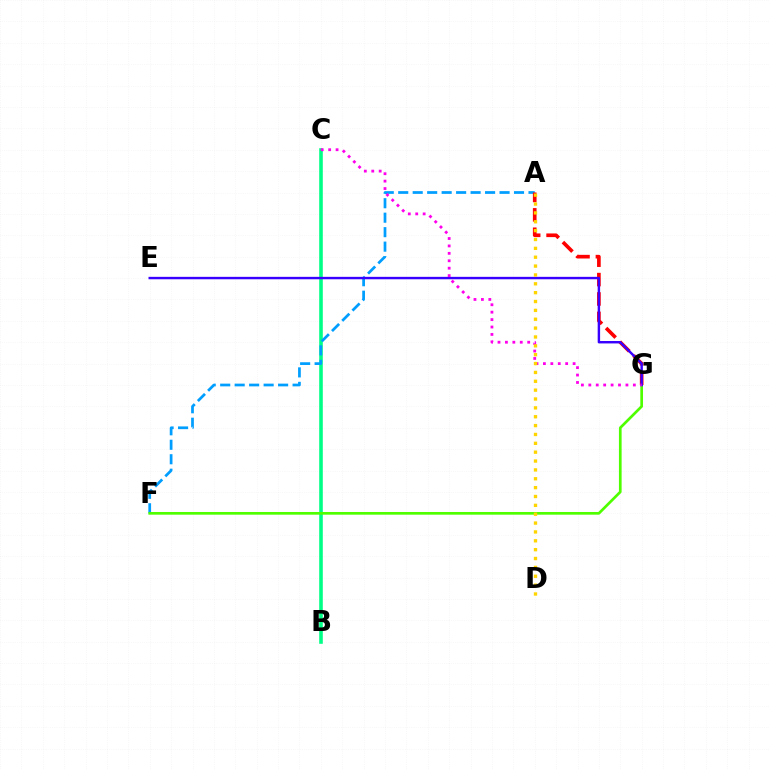{('B', 'C'): [{'color': '#00ff86', 'line_style': 'solid', 'thickness': 2.59}], ('A', 'F'): [{'color': '#009eff', 'line_style': 'dashed', 'thickness': 1.97}], ('F', 'G'): [{'color': '#4fff00', 'line_style': 'solid', 'thickness': 1.94}], ('A', 'G'): [{'color': '#ff0000', 'line_style': 'dashed', 'thickness': 2.63}], ('E', 'G'): [{'color': '#3700ff', 'line_style': 'solid', 'thickness': 1.74}], ('C', 'G'): [{'color': '#ff00ed', 'line_style': 'dotted', 'thickness': 2.02}], ('A', 'D'): [{'color': '#ffd500', 'line_style': 'dotted', 'thickness': 2.41}]}